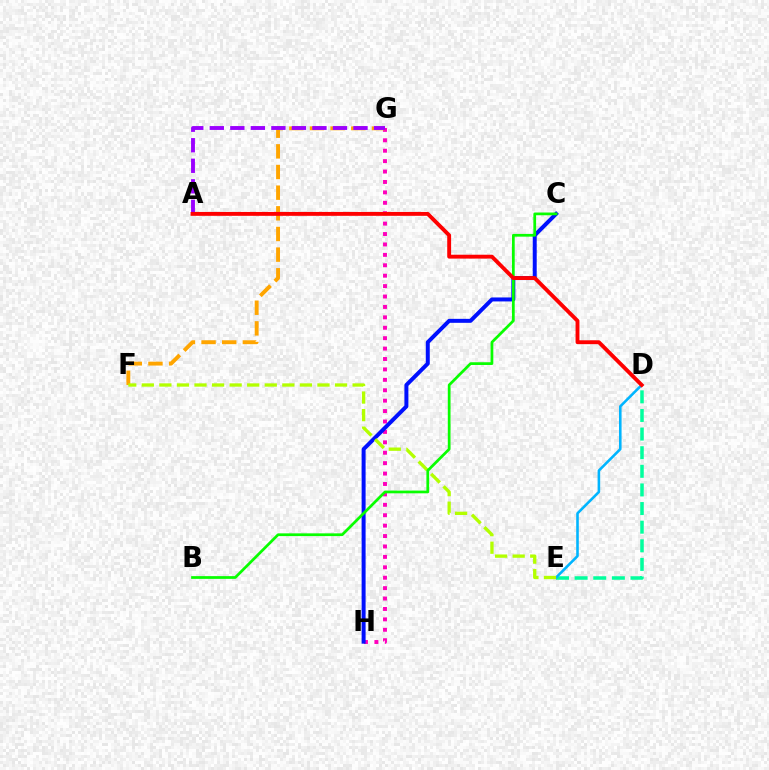{('G', 'H'): [{'color': '#ff00bd', 'line_style': 'dotted', 'thickness': 2.83}], ('D', 'E'): [{'color': '#00ff9d', 'line_style': 'dashed', 'thickness': 2.53}, {'color': '#00b5ff', 'line_style': 'solid', 'thickness': 1.86}], ('F', 'G'): [{'color': '#ffa500', 'line_style': 'dashed', 'thickness': 2.81}], ('C', 'H'): [{'color': '#0010ff', 'line_style': 'solid', 'thickness': 2.86}], ('A', 'G'): [{'color': '#9b00ff', 'line_style': 'dashed', 'thickness': 2.79}], ('E', 'F'): [{'color': '#b3ff00', 'line_style': 'dashed', 'thickness': 2.39}], ('B', 'C'): [{'color': '#08ff00', 'line_style': 'solid', 'thickness': 1.97}], ('A', 'D'): [{'color': '#ff0000', 'line_style': 'solid', 'thickness': 2.79}]}